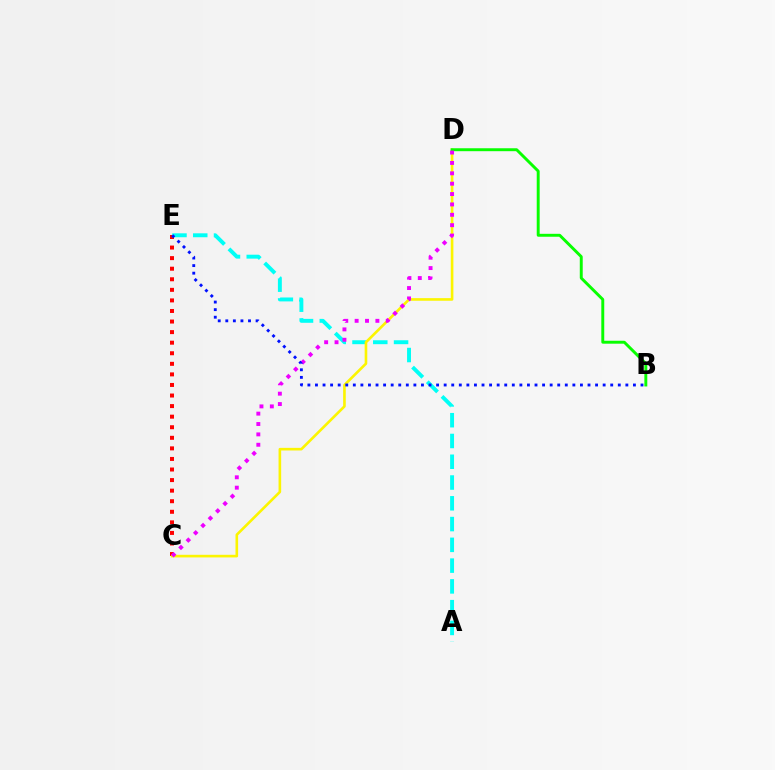{('C', 'E'): [{'color': '#ff0000', 'line_style': 'dotted', 'thickness': 2.87}], ('A', 'E'): [{'color': '#00fff6', 'line_style': 'dashed', 'thickness': 2.82}], ('C', 'D'): [{'color': '#fcf500', 'line_style': 'solid', 'thickness': 1.89}, {'color': '#ee00ff', 'line_style': 'dotted', 'thickness': 2.82}], ('B', 'D'): [{'color': '#08ff00', 'line_style': 'solid', 'thickness': 2.11}], ('B', 'E'): [{'color': '#0010ff', 'line_style': 'dotted', 'thickness': 2.06}]}